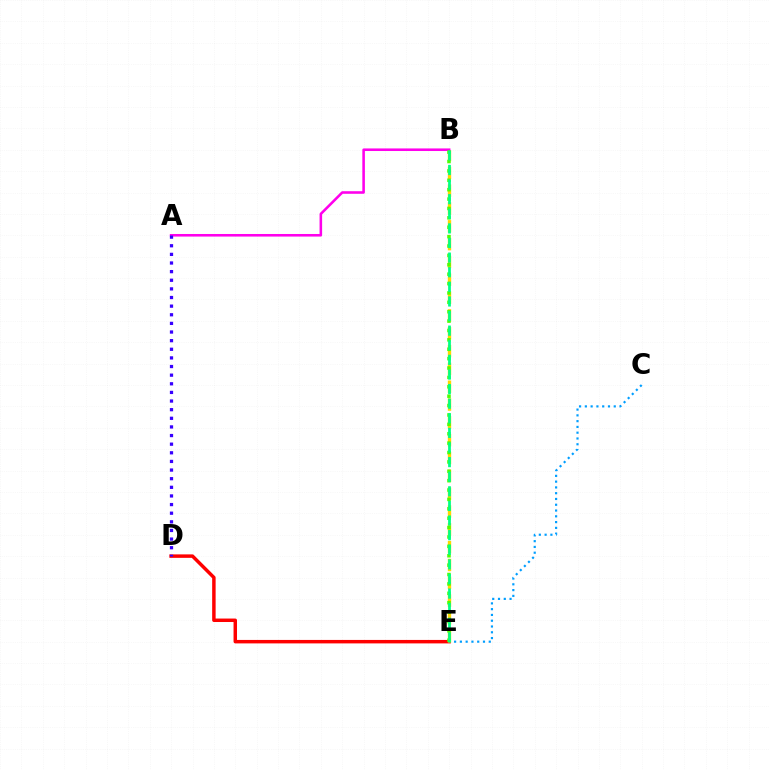{('C', 'E'): [{'color': '#009eff', 'line_style': 'dotted', 'thickness': 1.57}], ('D', 'E'): [{'color': '#ff0000', 'line_style': 'solid', 'thickness': 2.5}], ('B', 'E'): [{'color': '#ffd500', 'line_style': 'dashed', 'thickness': 2.42}, {'color': '#4fff00', 'line_style': 'dotted', 'thickness': 2.55}, {'color': '#00ff86', 'line_style': 'dashed', 'thickness': 1.98}], ('A', 'B'): [{'color': '#ff00ed', 'line_style': 'solid', 'thickness': 1.86}], ('A', 'D'): [{'color': '#3700ff', 'line_style': 'dotted', 'thickness': 2.34}]}